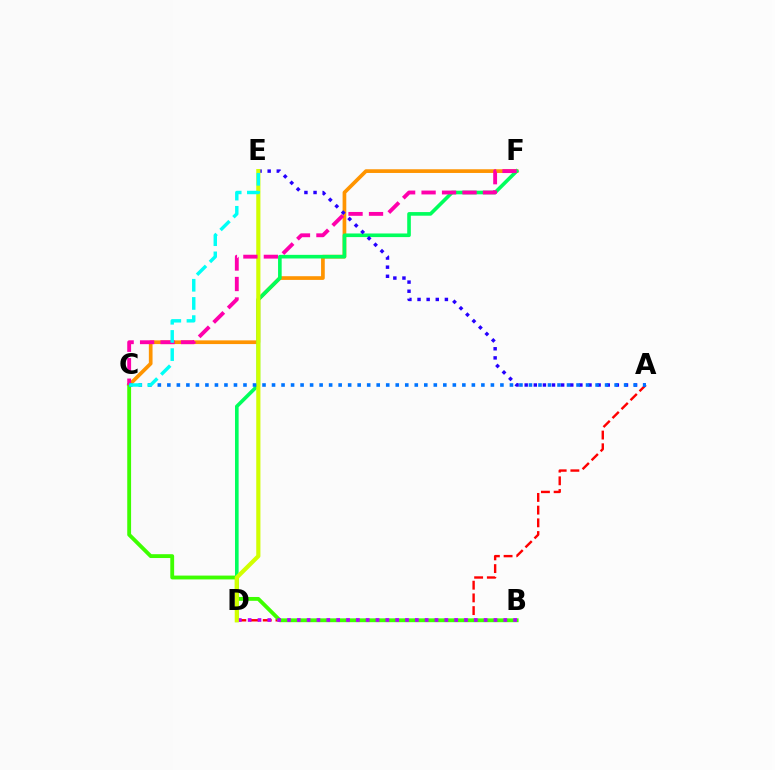{('C', 'F'): [{'color': '#ff9400', 'line_style': 'solid', 'thickness': 2.66}, {'color': '#ff00ac', 'line_style': 'dashed', 'thickness': 2.78}], ('A', 'D'): [{'color': '#ff0000', 'line_style': 'dashed', 'thickness': 1.73}], ('B', 'C'): [{'color': '#3dff00', 'line_style': 'solid', 'thickness': 2.76}], ('D', 'F'): [{'color': '#00ff5c', 'line_style': 'solid', 'thickness': 2.61}], ('B', 'D'): [{'color': '#b900ff', 'line_style': 'dotted', 'thickness': 2.67}], ('A', 'E'): [{'color': '#2500ff', 'line_style': 'dotted', 'thickness': 2.48}], ('D', 'E'): [{'color': '#d1ff00', 'line_style': 'solid', 'thickness': 2.99}], ('A', 'C'): [{'color': '#0074ff', 'line_style': 'dotted', 'thickness': 2.59}], ('C', 'E'): [{'color': '#00fff6', 'line_style': 'dashed', 'thickness': 2.47}]}